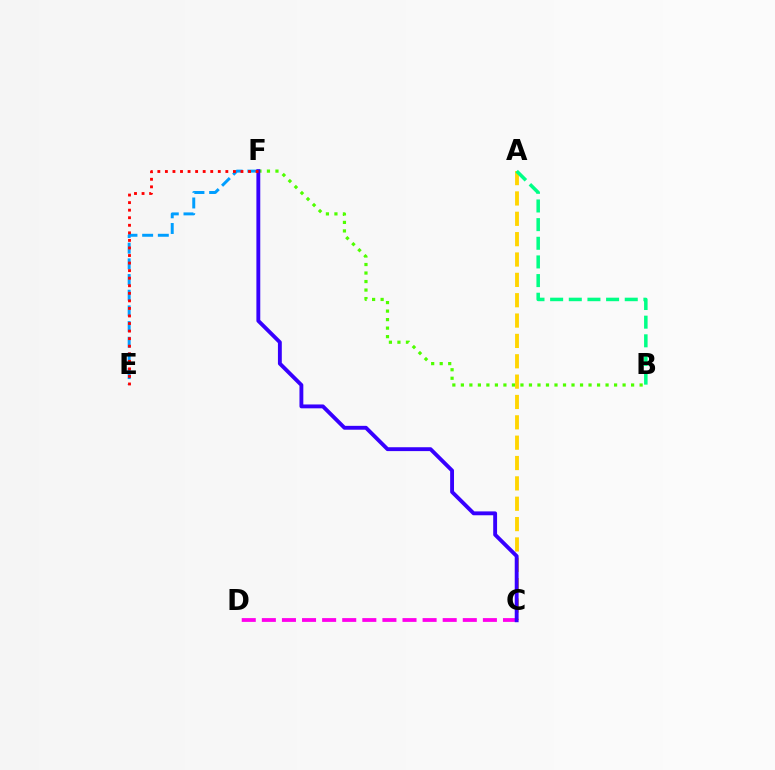{('B', 'F'): [{'color': '#4fff00', 'line_style': 'dotted', 'thickness': 2.31}], ('A', 'C'): [{'color': '#ffd500', 'line_style': 'dashed', 'thickness': 2.76}], ('A', 'B'): [{'color': '#00ff86', 'line_style': 'dashed', 'thickness': 2.53}], ('C', 'D'): [{'color': '#ff00ed', 'line_style': 'dashed', 'thickness': 2.73}], ('E', 'F'): [{'color': '#009eff', 'line_style': 'dashed', 'thickness': 2.13}, {'color': '#ff0000', 'line_style': 'dotted', 'thickness': 2.05}], ('C', 'F'): [{'color': '#3700ff', 'line_style': 'solid', 'thickness': 2.78}]}